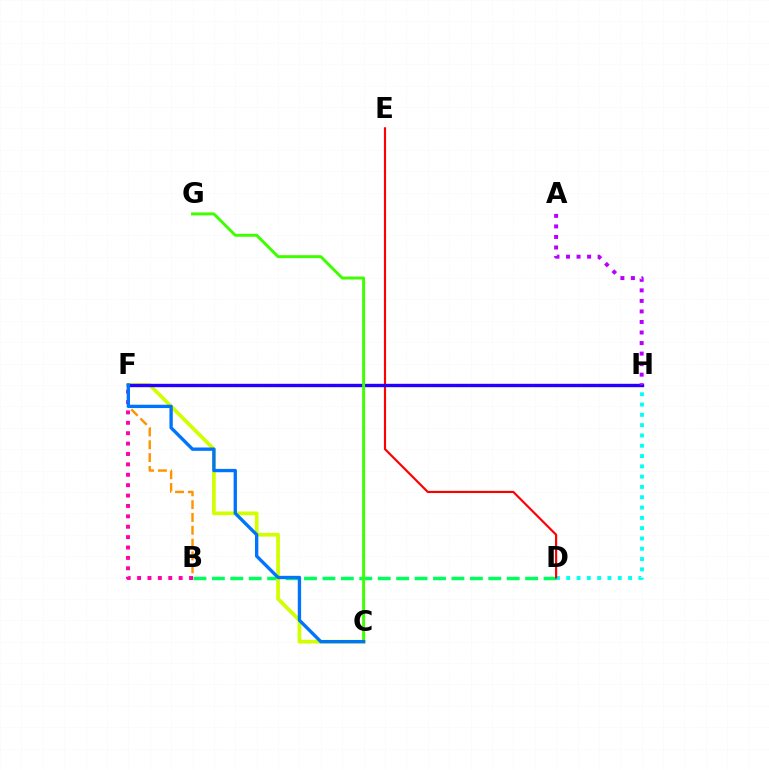{('B', 'D'): [{'color': '#00ff5c', 'line_style': 'dashed', 'thickness': 2.5}], ('B', 'F'): [{'color': '#ff9400', 'line_style': 'dashed', 'thickness': 1.74}, {'color': '#ff00ac', 'line_style': 'dotted', 'thickness': 2.82}], ('D', 'H'): [{'color': '#00fff6', 'line_style': 'dotted', 'thickness': 2.8}], ('D', 'E'): [{'color': '#ff0000', 'line_style': 'solid', 'thickness': 1.56}], ('C', 'F'): [{'color': '#d1ff00', 'line_style': 'solid', 'thickness': 2.68}, {'color': '#0074ff', 'line_style': 'solid', 'thickness': 2.41}], ('F', 'H'): [{'color': '#2500ff', 'line_style': 'solid', 'thickness': 2.43}], ('C', 'G'): [{'color': '#3dff00', 'line_style': 'solid', 'thickness': 2.12}], ('A', 'H'): [{'color': '#b900ff', 'line_style': 'dotted', 'thickness': 2.86}]}